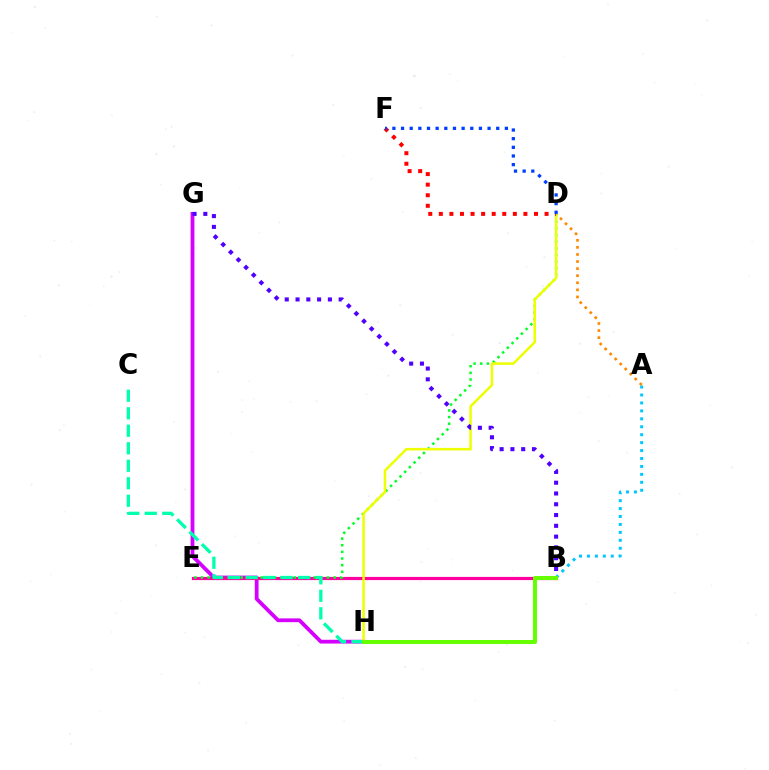{('A', 'D'): [{'color': '#ff8800', 'line_style': 'dotted', 'thickness': 1.92}], ('G', 'H'): [{'color': '#d600ff', 'line_style': 'solid', 'thickness': 2.72}], ('B', 'E'): [{'color': '#ff00a0', 'line_style': 'solid', 'thickness': 2.3}], ('A', 'B'): [{'color': '#00c7ff', 'line_style': 'dotted', 'thickness': 2.16}], ('D', 'E'): [{'color': '#00ff27', 'line_style': 'dotted', 'thickness': 1.8}], ('C', 'H'): [{'color': '#00ffaf', 'line_style': 'dashed', 'thickness': 2.38}], ('D', 'H'): [{'color': '#eeff00', 'line_style': 'solid', 'thickness': 1.8}], ('D', 'F'): [{'color': '#ff0000', 'line_style': 'dotted', 'thickness': 2.87}, {'color': '#003fff', 'line_style': 'dotted', 'thickness': 2.35}], ('B', 'H'): [{'color': '#66ff00', 'line_style': 'solid', 'thickness': 2.86}], ('B', 'G'): [{'color': '#4f00ff', 'line_style': 'dotted', 'thickness': 2.93}]}